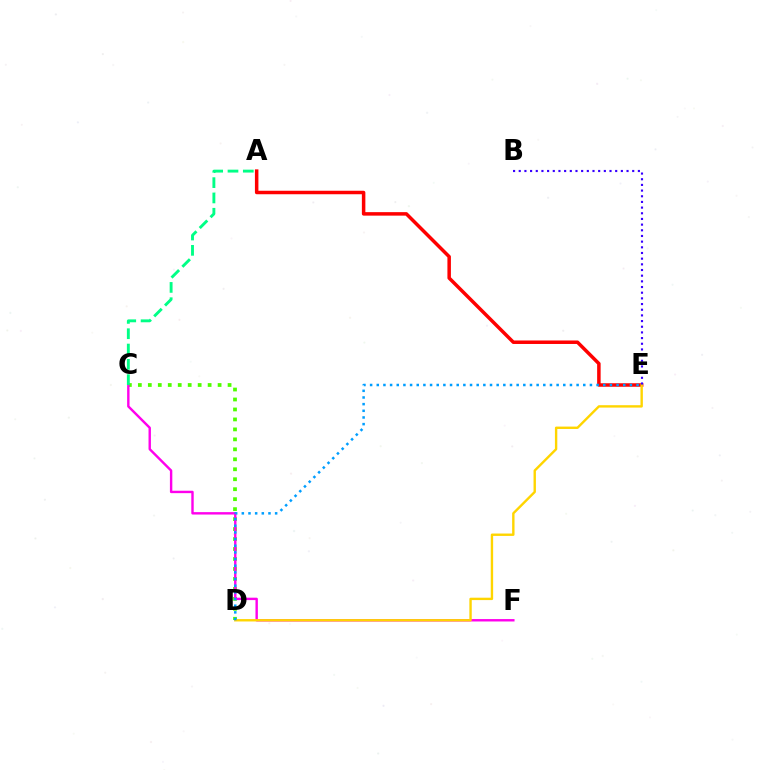{('C', 'D'): [{'color': '#4fff00', 'line_style': 'dotted', 'thickness': 2.71}], ('A', 'E'): [{'color': '#ff0000', 'line_style': 'solid', 'thickness': 2.52}], ('C', 'F'): [{'color': '#ff00ed', 'line_style': 'solid', 'thickness': 1.73}], ('D', 'E'): [{'color': '#ffd500', 'line_style': 'solid', 'thickness': 1.72}, {'color': '#009eff', 'line_style': 'dotted', 'thickness': 1.81}], ('B', 'E'): [{'color': '#3700ff', 'line_style': 'dotted', 'thickness': 1.54}], ('A', 'C'): [{'color': '#00ff86', 'line_style': 'dashed', 'thickness': 2.08}]}